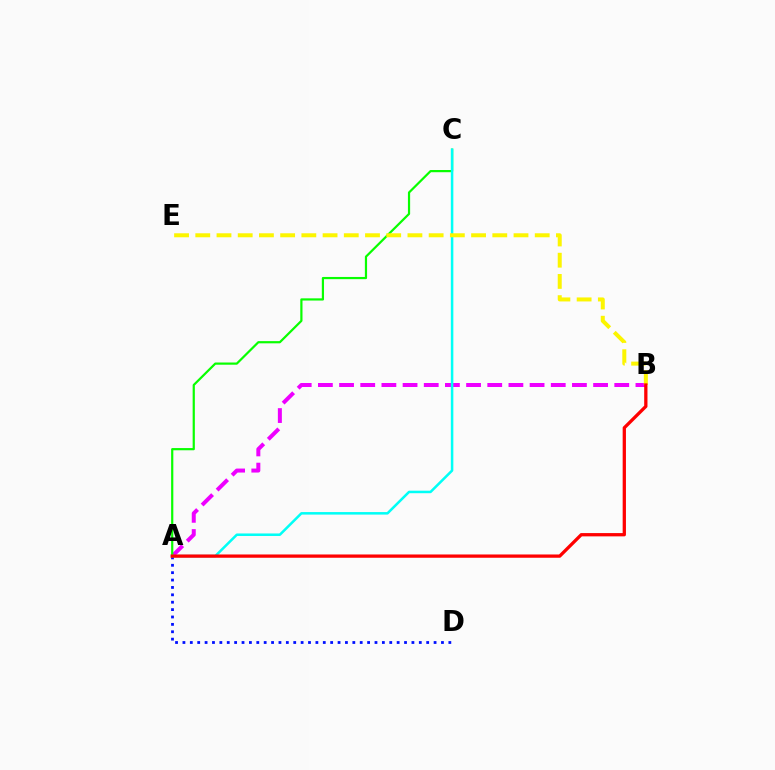{('A', 'B'): [{'color': '#ee00ff', 'line_style': 'dashed', 'thickness': 2.88}, {'color': '#ff0000', 'line_style': 'solid', 'thickness': 2.36}], ('A', 'D'): [{'color': '#0010ff', 'line_style': 'dotted', 'thickness': 2.01}], ('A', 'C'): [{'color': '#08ff00', 'line_style': 'solid', 'thickness': 1.59}, {'color': '#00fff6', 'line_style': 'solid', 'thickness': 1.81}], ('B', 'E'): [{'color': '#fcf500', 'line_style': 'dashed', 'thickness': 2.88}]}